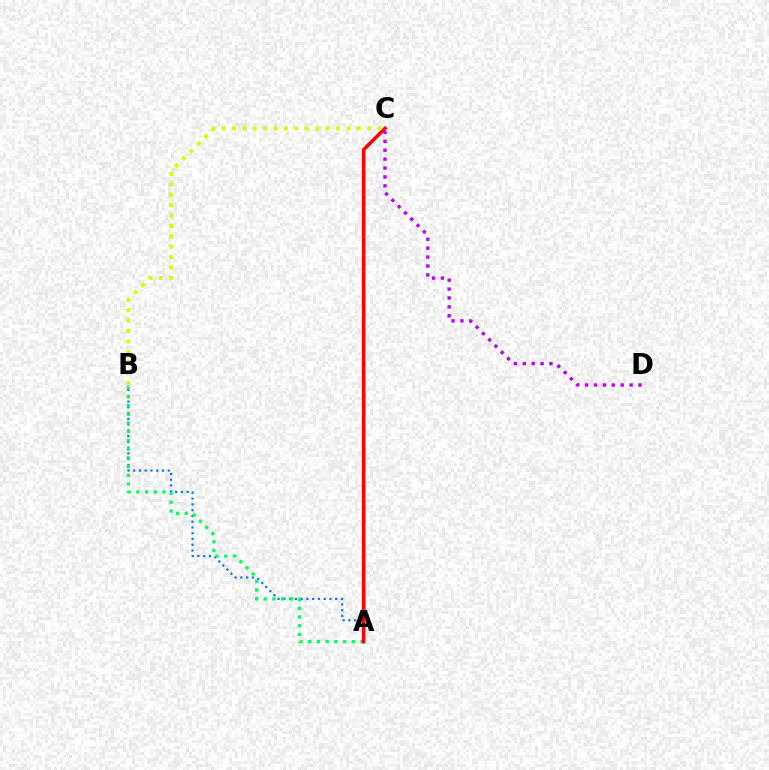{('A', 'B'): [{'color': '#0074ff', 'line_style': 'dotted', 'thickness': 1.56}, {'color': '#00ff5c', 'line_style': 'dotted', 'thickness': 2.37}], ('A', 'C'): [{'color': '#ff0000', 'line_style': 'solid', 'thickness': 2.54}], ('C', 'D'): [{'color': '#b900ff', 'line_style': 'dotted', 'thickness': 2.42}], ('B', 'C'): [{'color': '#d1ff00', 'line_style': 'dotted', 'thickness': 2.83}]}